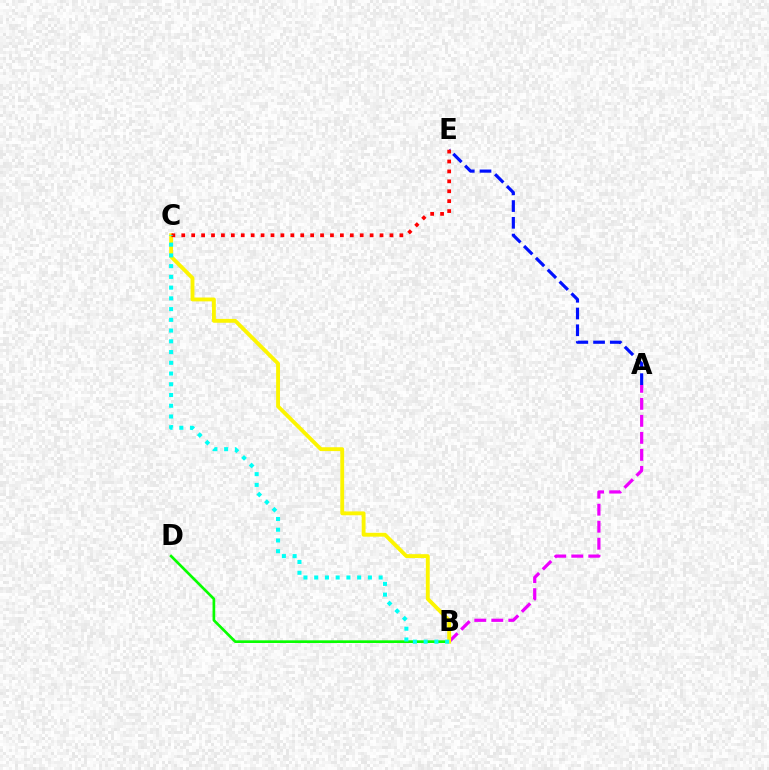{('A', 'E'): [{'color': '#0010ff', 'line_style': 'dashed', 'thickness': 2.28}], ('A', 'B'): [{'color': '#ee00ff', 'line_style': 'dashed', 'thickness': 2.31}], ('B', 'D'): [{'color': '#08ff00', 'line_style': 'solid', 'thickness': 1.93}], ('B', 'C'): [{'color': '#fcf500', 'line_style': 'solid', 'thickness': 2.78}, {'color': '#00fff6', 'line_style': 'dotted', 'thickness': 2.92}], ('C', 'E'): [{'color': '#ff0000', 'line_style': 'dotted', 'thickness': 2.69}]}